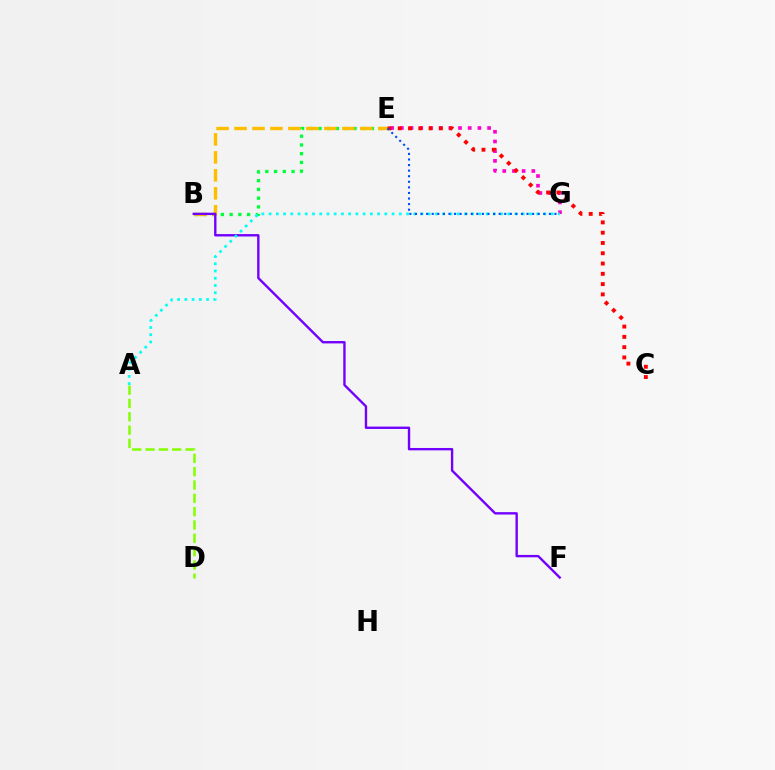{('E', 'G'): [{'color': '#ff00cf', 'line_style': 'dotted', 'thickness': 2.63}, {'color': '#004bff', 'line_style': 'dotted', 'thickness': 1.52}], ('B', 'E'): [{'color': '#00ff39', 'line_style': 'dotted', 'thickness': 2.38}, {'color': '#ffbd00', 'line_style': 'dashed', 'thickness': 2.44}], ('B', 'F'): [{'color': '#7200ff', 'line_style': 'solid', 'thickness': 1.71}], ('A', 'G'): [{'color': '#00fff6', 'line_style': 'dotted', 'thickness': 1.97}], ('C', 'E'): [{'color': '#ff0000', 'line_style': 'dotted', 'thickness': 2.79}], ('A', 'D'): [{'color': '#84ff00', 'line_style': 'dashed', 'thickness': 1.81}]}